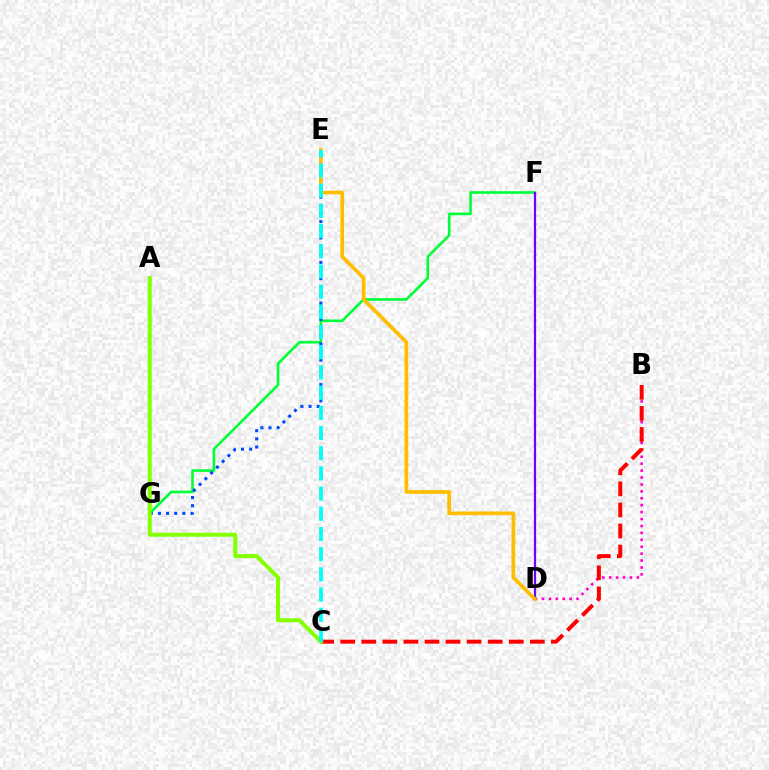{('B', 'D'): [{'color': '#ff00cf', 'line_style': 'dotted', 'thickness': 1.88}], ('B', 'C'): [{'color': '#ff0000', 'line_style': 'dashed', 'thickness': 2.86}], ('F', 'G'): [{'color': '#00ff39', 'line_style': 'solid', 'thickness': 1.9}], ('E', 'G'): [{'color': '#004bff', 'line_style': 'dotted', 'thickness': 2.21}], ('D', 'F'): [{'color': '#7200ff', 'line_style': 'solid', 'thickness': 1.61}], ('A', 'C'): [{'color': '#84ff00', 'line_style': 'solid', 'thickness': 2.88}], ('D', 'E'): [{'color': '#ffbd00', 'line_style': 'solid', 'thickness': 2.63}], ('C', 'E'): [{'color': '#00fff6', 'line_style': 'dashed', 'thickness': 2.74}]}